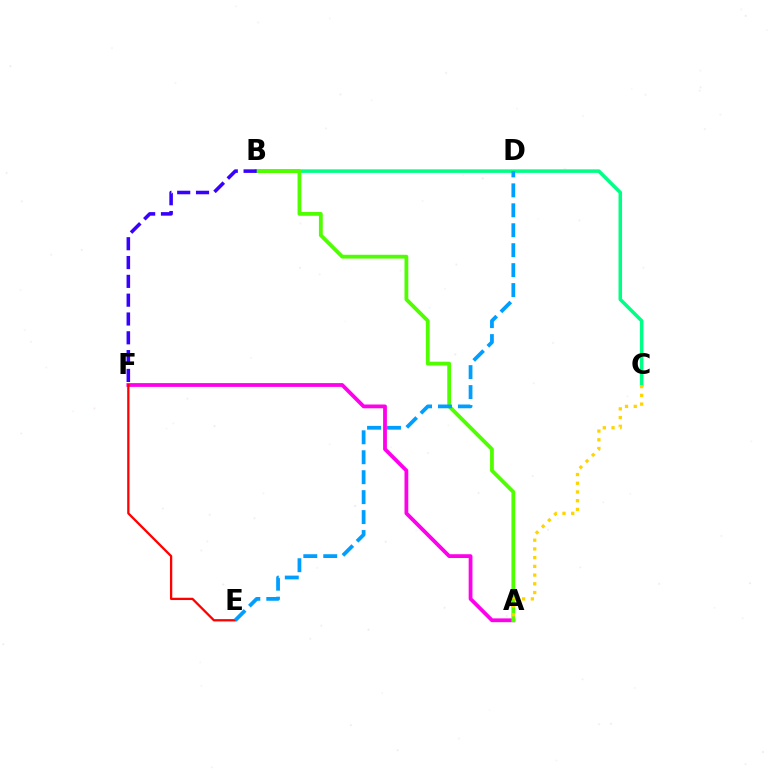{('A', 'F'): [{'color': '#ff00ed', 'line_style': 'solid', 'thickness': 2.73}], ('B', 'C'): [{'color': '#00ff86', 'line_style': 'solid', 'thickness': 2.54}], ('A', 'B'): [{'color': '#4fff00', 'line_style': 'solid', 'thickness': 2.74}], ('E', 'F'): [{'color': '#ff0000', 'line_style': 'solid', 'thickness': 1.65}], ('D', 'E'): [{'color': '#009eff', 'line_style': 'dashed', 'thickness': 2.71}], ('B', 'F'): [{'color': '#3700ff', 'line_style': 'dashed', 'thickness': 2.56}], ('A', 'C'): [{'color': '#ffd500', 'line_style': 'dotted', 'thickness': 2.37}]}